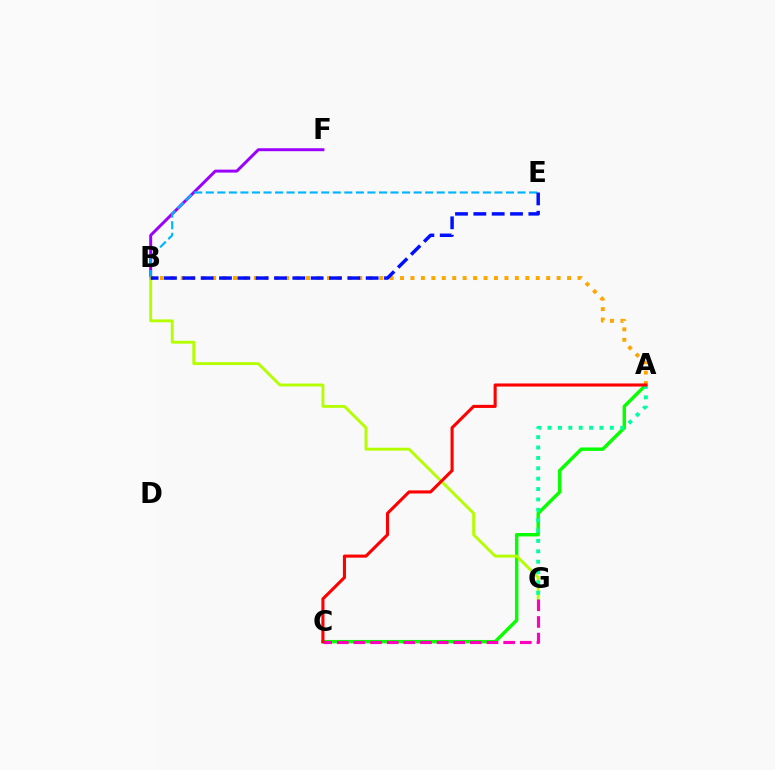{('B', 'F'): [{'color': '#9b00ff', 'line_style': 'solid', 'thickness': 2.13}], ('B', 'E'): [{'color': '#00b5ff', 'line_style': 'dashed', 'thickness': 1.57}, {'color': '#0010ff', 'line_style': 'dashed', 'thickness': 2.49}], ('A', 'C'): [{'color': '#08ff00', 'line_style': 'solid', 'thickness': 2.46}, {'color': '#ff0000', 'line_style': 'solid', 'thickness': 2.22}], ('B', 'G'): [{'color': '#b3ff00', 'line_style': 'solid', 'thickness': 2.06}], ('A', 'B'): [{'color': '#ffa500', 'line_style': 'dotted', 'thickness': 2.84}], ('C', 'G'): [{'color': '#ff00bd', 'line_style': 'dashed', 'thickness': 2.26}], ('A', 'G'): [{'color': '#00ff9d', 'line_style': 'dotted', 'thickness': 2.82}]}